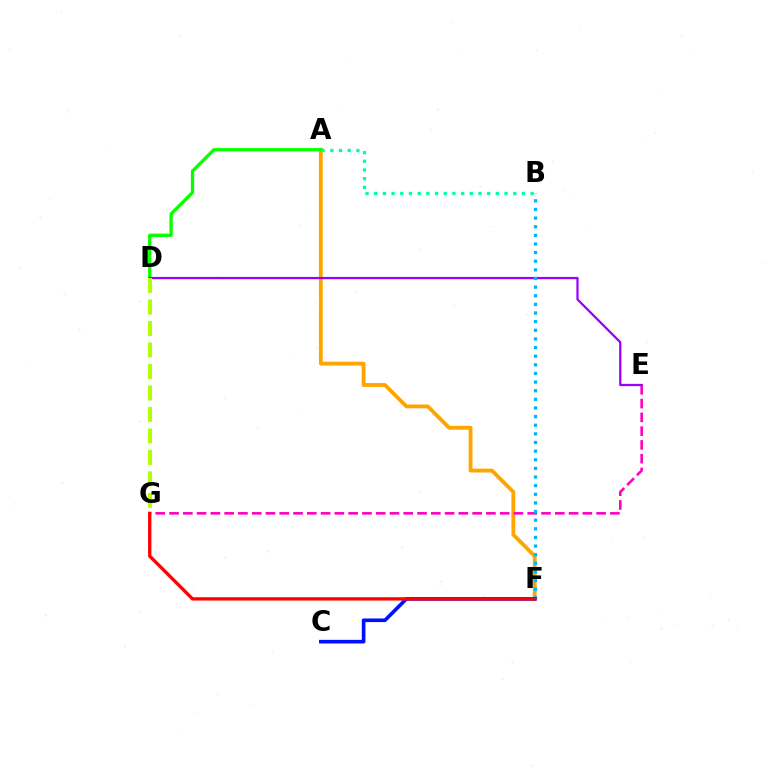{('A', 'F'): [{'color': '#ffa500', 'line_style': 'solid', 'thickness': 2.76}], ('E', 'G'): [{'color': '#ff00bd', 'line_style': 'dashed', 'thickness': 1.87}], ('A', 'D'): [{'color': '#08ff00', 'line_style': 'solid', 'thickness': 2.37}], ('D', 'E'): [{'color': '#9b00ff', 'line_style': 'solid', 'thickness': 1.63}], ('D', 'G'): [{'color': '#b3ff00', 'line_style': 'dashed', 'thickness': 2.92}], ('B', 'F'): [{'color': '#00b5ff', 'line_style': 'dotted', 'thickness': 2.35}], ('C', 'F'): [{'color': '#0010ff', 'line_style': 'solid', 'thickness': 2.61}], ('A', 'B'): [{'color': '#00ff9d', 'line_style': 'dotted', 'thickness': 2.36}], ('F', 'G'): [{'color': '#ff0000', 'line_style': 'solid', 'thickness': 2.39}]}